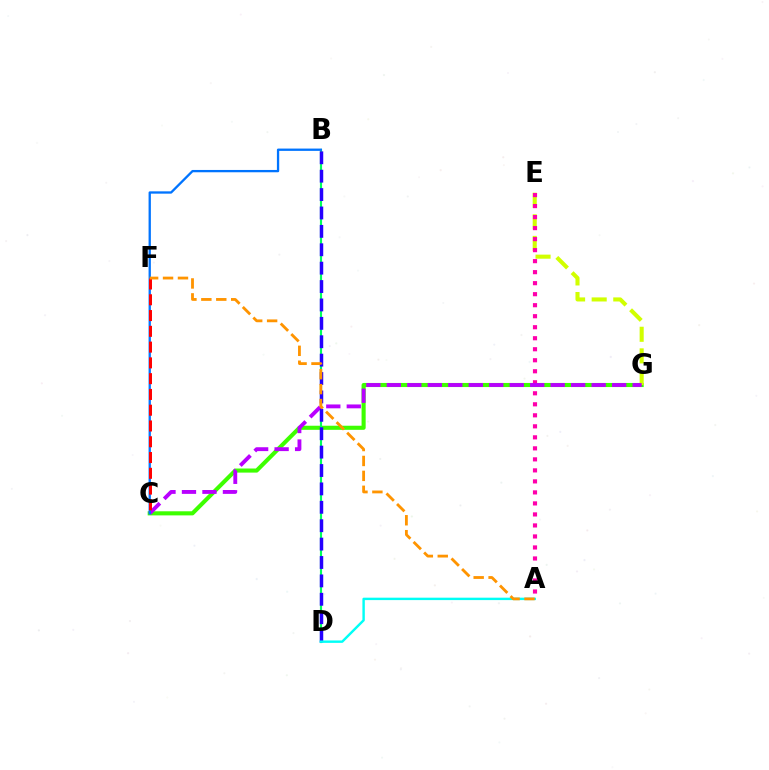{('C', 'G'): [{'color': '#3dff00', 'line_style': 'solid', 'thickness': 2.95}, {'color': '#b900ff', 'line_style': 'dashed', 'thickness': 2.78}], ('E', 'G'): [{'color': '#d1ff00', 'line_style': 'dashed', 'thickness': 2.93}], ('B', 'D'): [{'color': '#00ff5c', 'line_style': 'solid', 'thickness': 1.54}, {'color': '#2500ff', 'line_style': 'dashed', 'thickness': 2.5}], ('A', 'E'): [{'color': '#ff00ac', 'line_style': 'dotted', 'thickness': 2.99}], ('B', 'C'): [{'color': '#0074ff', 'line_style': 'solid', 'thickness': 1.66}], ('C', 'F'): [{'color': '#ff0000', 'line_style': 'dashed', 'thickness': 2.14}], ('A', 'D'): [{'color': '#00fff6', 'line_style': 'solid', 'thickness': 1.74}], ('A', 'F'): [{'color': '#ff9400', 'line_style': 'dashed', 'thickness': 2.03}]}